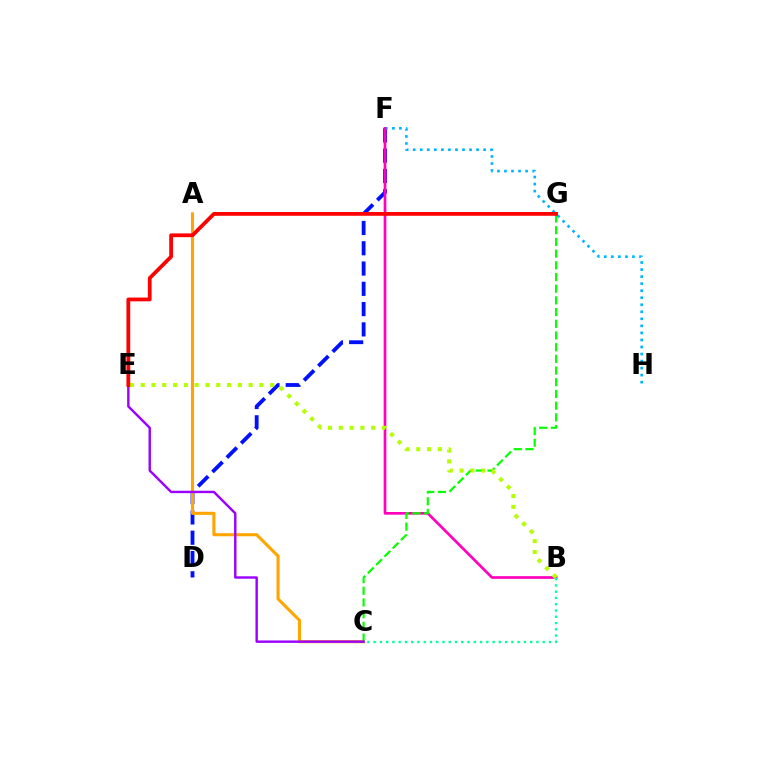{('D', 'F'): [{'color': '#0010ff', 'line_style': 'dashed', 'thickness': 2.76}], ('F', 'H'): [{'color': '#00b5ff', 'line_style': 'dotted', 'thickness': 1.91}], ('B', 'F'): [{'color': '#ff00bd', 'line_style': 'solid', 'thickness': 1.93}], ('A', 'C'): [{'color': '#ffa500', 'line_style': 'solid', 'thickness': 2.23}], ('C', 'G'): [{'color': '#08ff00', 'line_style': 'dashed', 'thickness': 1.59}], ('C', 'E'): [{'color': '#9b00ff', 'line_style': 'solid', 'thickness': 1.73}], ('B', 'E'): [{'color': '#b3ff00', 'line_style': 'dotted', 'thickness': 2.93}], ('B', 'C'): [{'color': '#00ff9d', 'line_style': 'dotted', 'thickness': 1.7}], ('E', 'G'): [{'color': '#ff0000', 'line_style': 'solid', 'thickness': 2.72}]}